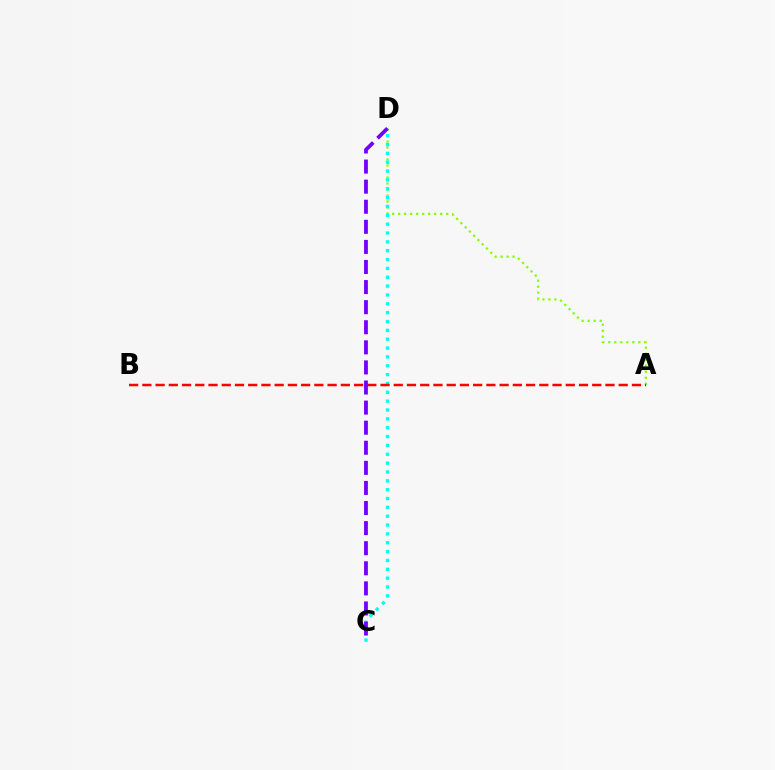{('A', 'D'): [{'color': '#84ff00', 'line_style': 'dotted', 'thickness': 1.63}], ('C', 'D'): [{'color': '#00fff6', 'line_style': 'dotted', 'thickness': 2.4}, {'color': '#7200ff', 'line_style': 'dashed', 'thickness': 2.73}], ('A', 'B'): [{'color': '#ff0000', 'line_style': 'dashed', 'thickness': 1.8}]}